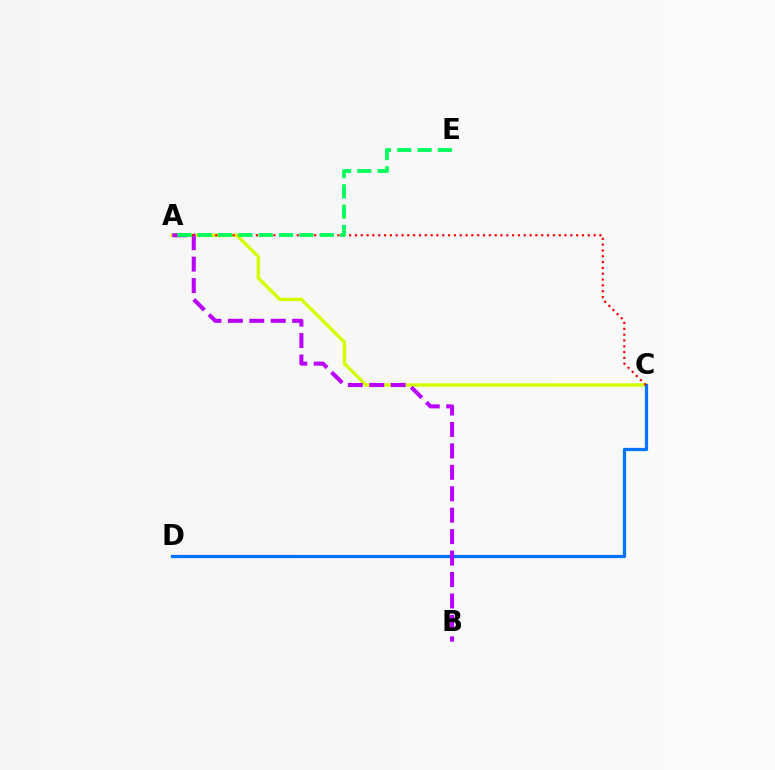{('A', 'C'): [{'color': '#d1ff00', 'line_style': 'solid', 'thickness': 2.48}, {'color': '#ff0000', 'line_style': 'dotted', 'thickness': 1.58}], ('C', 'D'): [{'color': '#0074ff', 'line_style': 'solid', 'thickness': 2.33}], ('A', 'B'): [{'color': '#b900ff', 'line_style': 'dashed', 'thickness': 2.91}], ('A', 'E'): [{'color': '#00ff5c', 'line_style': 'dashed', 'thickness': 2.76}]}